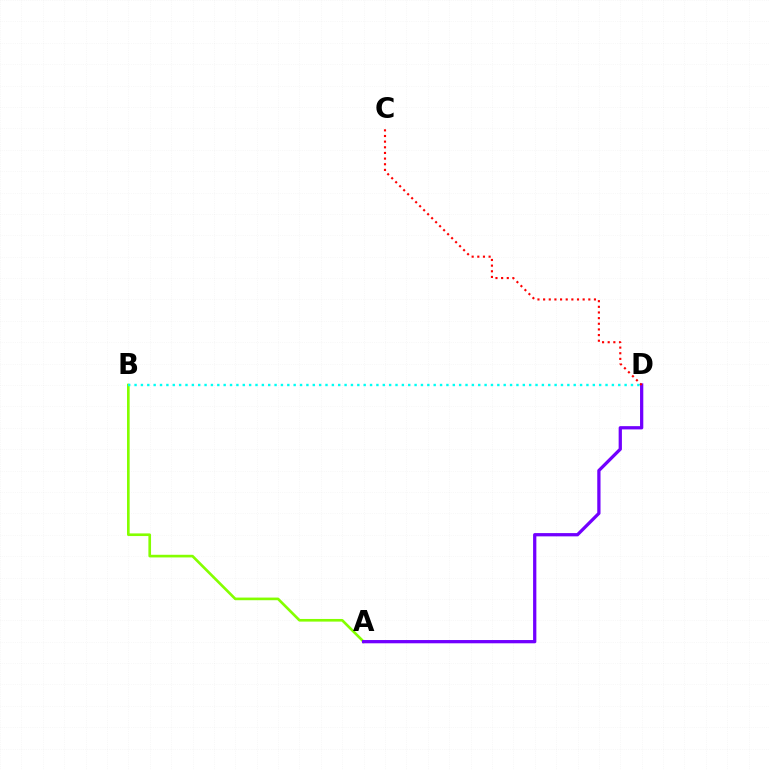{('A', 'B'): [{'color': '#84ff00', 'line_style': 'solid', 'thickness': 1.91}], ('B', 'D'): [{'color': '#00fff6', 'line_style': 'dotted', 'thickness': 1.73}], ('A', 'D'): [{'color': '#7200ff', 'line_style': 'solid', 'thickness': 2.35}], ('C', 'D'): [{'color': '#ff0000', 'line_style': 'dotted', 'thickness': 1.54}]}